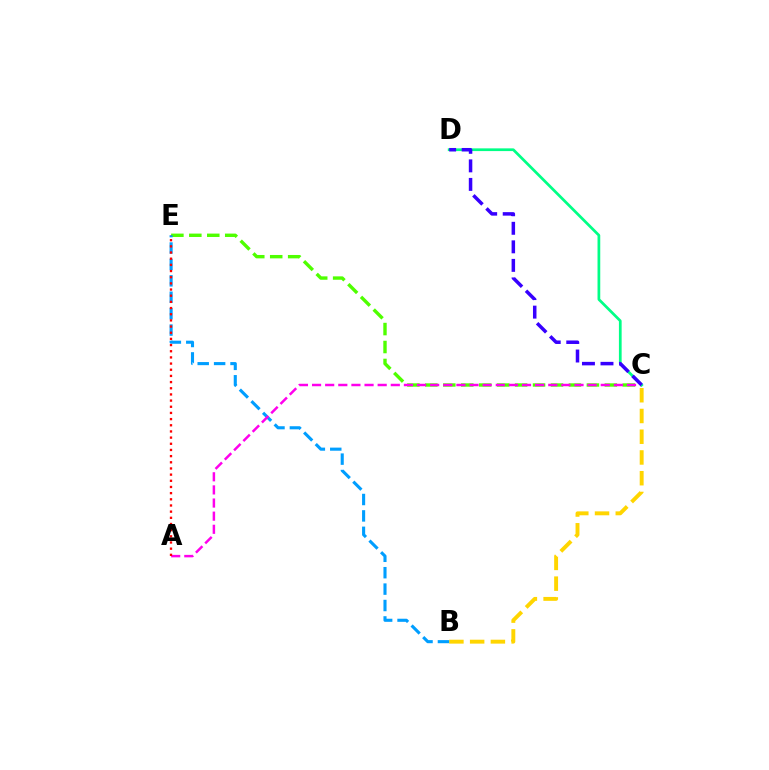{('C', 'E'): [{'color': '#4fff00', 'line_style': 'dashed', 'thickness': 2.44}], ('B', 'C'): [{'color': '#ffd500', 'line_style': 'dashed', 'thickness': 2.82}], ('B', 'E'): [{'color': '#009eff', 'line_style': 'dashed', 'thickness': 2.23}], ('A', 'C'): [{'color': '#ff00ed', 'line_style': 'dashed', 'thickness': 1.78}], ('A', 'E'): [{'color': '#ff0000', 'line_style': 'dotted', 'thickness': 1.68}], ('C', 'D'): [{'color': '#00ff86', 'line_style': 'solid', 'thickness': 1.96}, {'color': '#3700ff', 'line_style': 'dashed', 'thickness': 2.52}]}